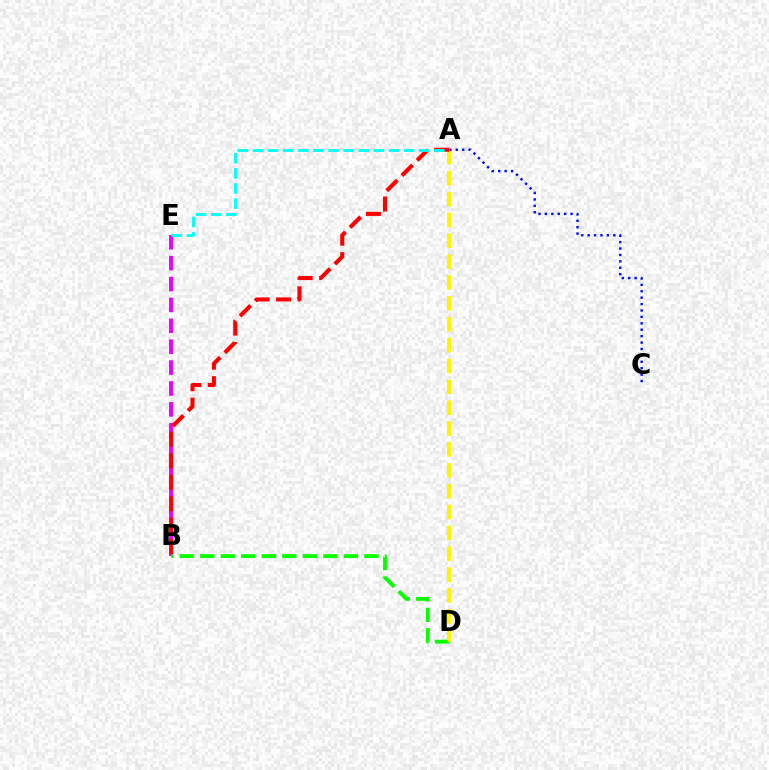{('B', 'E'): [{'color': '#ee00ff', 'line_style': 'dashed', 'thickness': 2.84}], ('B', 'D'): [{'color': '#08ff00', 'line_style': 'dashed', 'thickness': 2.79}], ('A', 'D'): [{'color': '#fcf500', 'line_style': 'dashed', 'thickness': 2.83}], ('A', 'B'): [{'color': '#ff0000', 'line_style': 'dashed', 'thickness': 2.92}], ('A', 'C'): [{'color': '#0010ff', 'line_style': 'dotted', 'thickness': 1.74}], ('A', 'E'): [{'color': '#00fff6', 'line_style': 'dashed', 'thickness': 2.05}]}